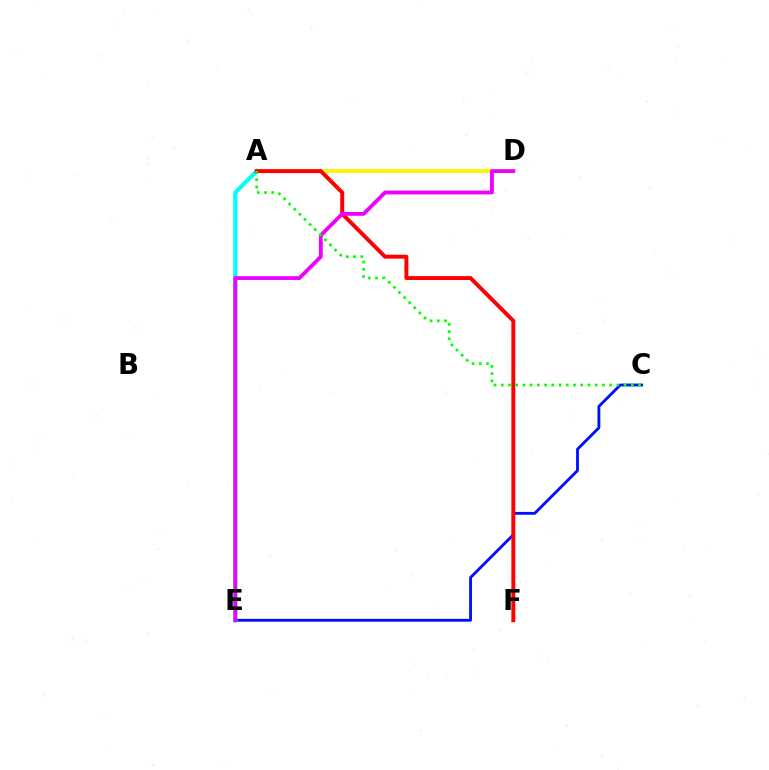{('C', 'E'): [{'color': '#0010ff', 'line_style': 'solid', 'thickness': 2.05}], ('A', 'E'): [{'color': '#00fff6', 'line_style': 'solid', 'thickness': 2.96}], ('A', 'D'): [{'color': '#fcf500', 'line_style': 'solid', 'thickness': 2.74}], ('A', 'F'): [{'color': '#ff0000', 'line_style': 'solid', 'thickness': 2.84}], ('D', 'E'): [{'color': '#ee00ff', 'line_style': 'solid', 'thickness': 2.75}], ('A', 'C'): [{'color': '#08ff00', 'line_style': 'dotted', 'thickness': 1.96}]}